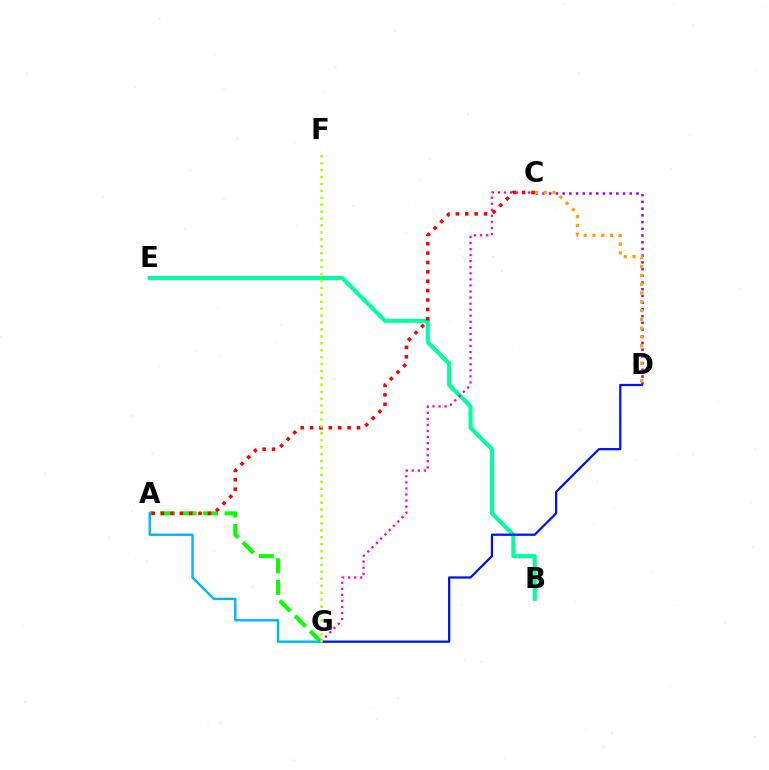{('C', 'D'): [{'color': '#9b00ff', 'line_style': 'dotted', 'thickness': 1.82}, {'color': '#ffa500', 'line_style': 'dotted', 'thickness': 2.39}], ('B', 'E'): [{'color': '#00ff9d', 'line_style': 'solid', 'thickness': 2.94}], ('A', 'G'): [{'color': '#08ff00', 'line_style': 'dashed', 'thickness': 2.92}, {'color': '#00b5ff', 'line_style': 'solid', 'thickness': 1.72}], ('D', 'G'): [{'color': '#0010ff', 'line_style': 'solid', 'thickness': 1.62}], ('C', 'G'): [{'color': '#ff00bd', 'line_style': 'dotted', 'thickness': 1.65}], ('A', 'C'): [{'color': '#ff0000', 'line_style': 'dotted', 'thickness': 2.55}], ('F', 'G'): [{'color': '#b3ff00', 'line_style': 'dotted', 'thickness': 1.88}]}